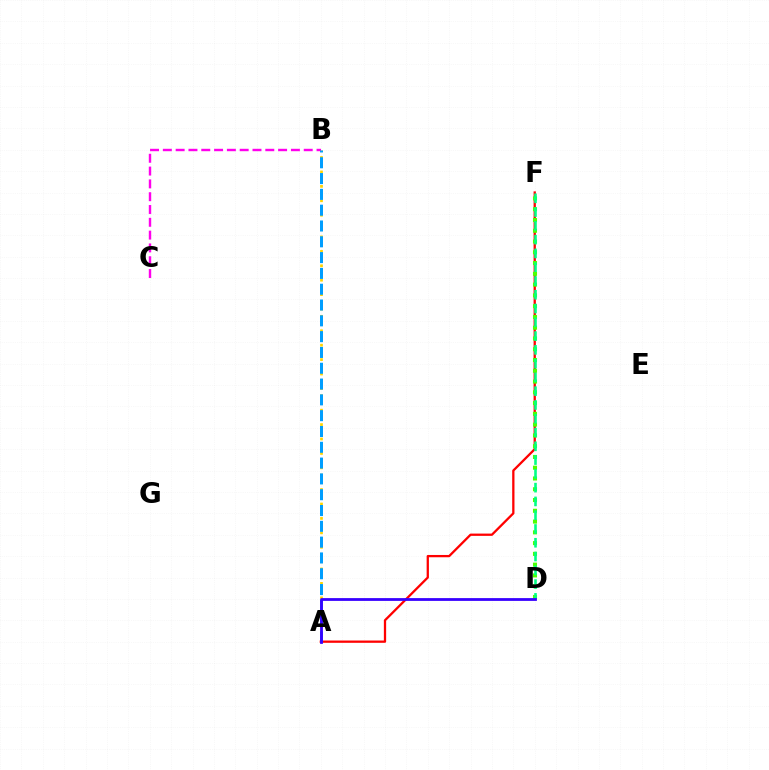{('A', 'B'): [{'color': '#ffd500', 'line_style': 'dotted', 'thickness': 1.96}, {'color': '#009eff', 'line_style': 'dashed', 'thickness': 2.15}], ('B', 'C'): [{'color': '#ff00ed', 'line_style': 'dashed', 'thickness': 1.74}], ('A', 'F'): [{'color': '#ff0000', 'line_style': 'solid', 'thickness': 1.64}], ('D', 'F'): [{'color': '#4fff00', 'line_style': 'dotted', 'thickness': 2.93}, {'color': '#00ff86', 'line_style': 'dashed', 'thickness': 1.87}], ('A', 'D'): [{'color': '#3700ff', 'line_style': 'solid', 'thickness': 2.01}]}